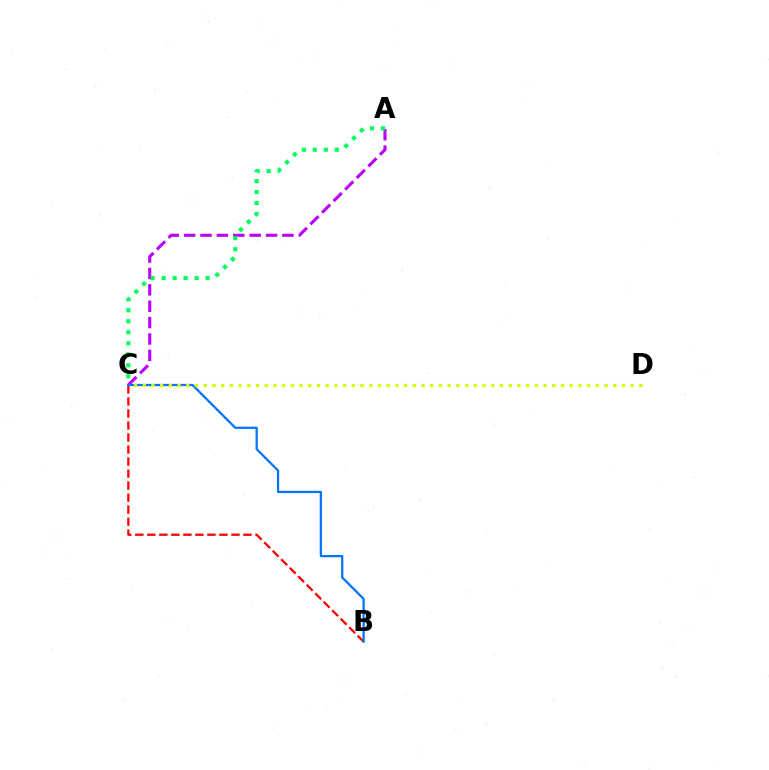{('A', 'C'): [{'color': '#b900ff', 'line_style': 'dashed', 'thickness': 2.23}, {'color': '#00ff5c', 'line_style': 'dotted', 'thickness': 2.99}], ('B', 'C'): [{'color': '#ff0000', 'line_style': 'dashed', 'thickness': 1.63}, {'color': '#0074ff', 'line_style': 'solid', 'thickness': 1.62}], ('C', 'D'): [{'color': '#d1ff00', 'line_style': 'dotted', 'thickness': 2.37}]}